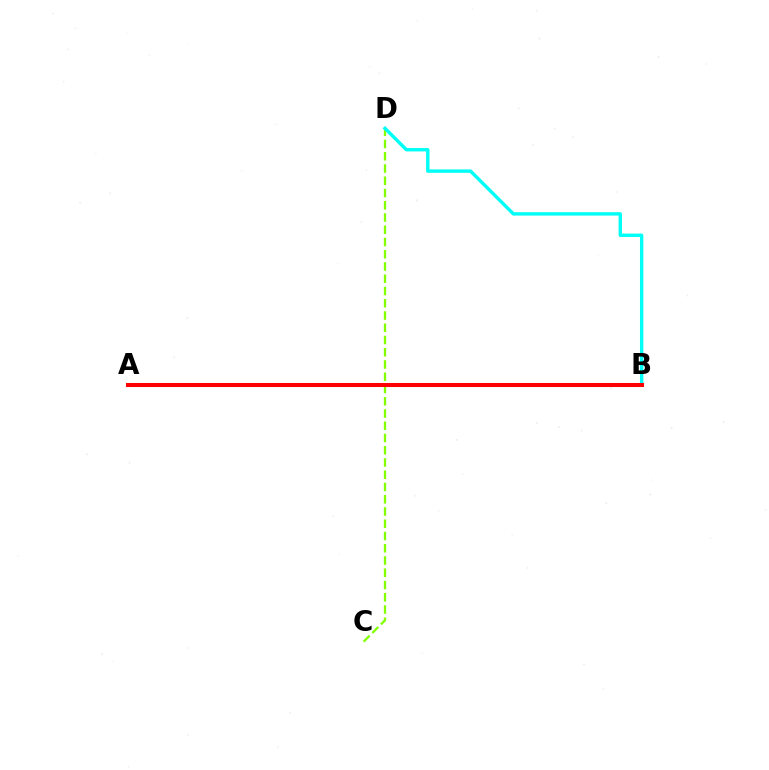{('C', 'D'): [{'color': '#84ff00', 'line_style': 'dashed', 'thickness': 1.66}], ('B', 'D'): [{'color': '#00fff6', 'line_style': 'solid', 'thickness': 2.44}], ('A', 'B'): [{'color': '#7200ff', 'line_style': 'solid', 'thickness': 2.61}, {'color': '#ff0000', 'line_style': 'solid', 'thickness': 2.91}]}